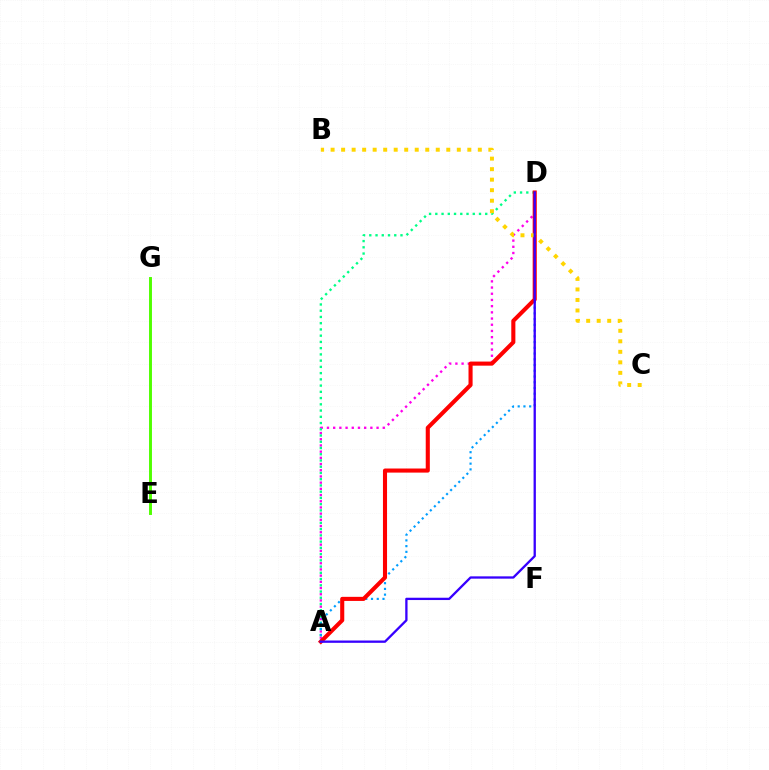{('E', 'G'): [{'color': '#4fff00', 'line_style': 'solid', 'thickness': 2.1}], ('A', 'D'): [{'color': '#ff00ed', 'line_style': 'dotted', 'thickness': 1.68}, {'color': '#00ff86', 'line_style': 'dotted', 'thickness': 1.7}, {'color': '#009eff', 'line_style': 'dotted', 'thickness': 1.56}, {'color': '#ff0000', 'line_style': 'solid', 'thickness': 2.94}, {'color': '#3700ff', 'line_style': 'solid', 'thickness': 1.66}], ('B', 'C'): [{'color': '#ffd500', 'line_style': 'dotted', 'thickness': 2.86}]}